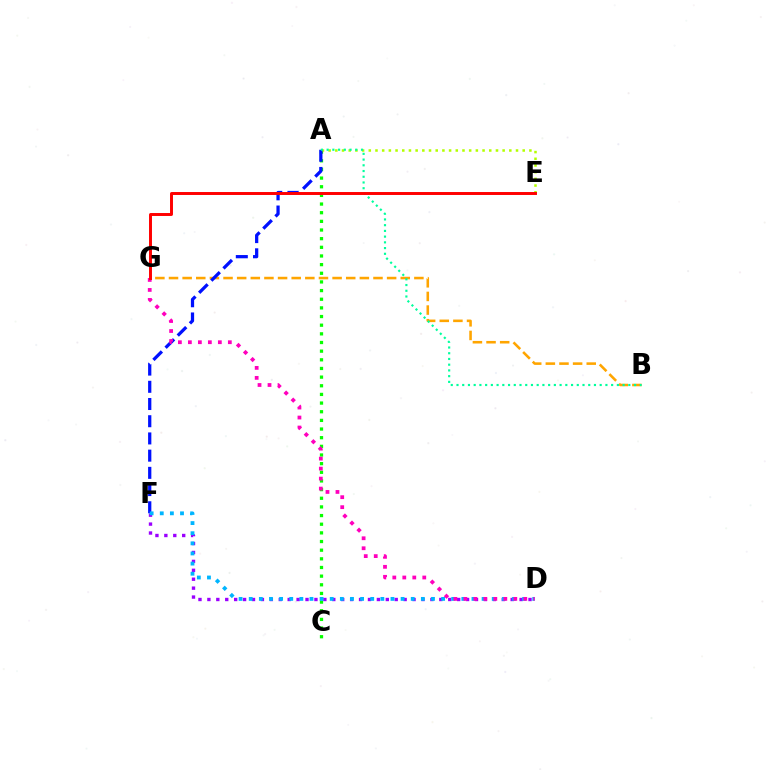{('A', 'C'): [{'color': '#08ff00', 'line_style': 'dotted', 'thickness': 2.35}], ('B', 'G'): [{'color': '#ffa500', 'line_style': 'dashed', 'thickness': 1.85}], ('D', 'F'): [{'color': '#9b00ff', 'line_style': 'dotted', 'thickness': 2.42}, {'color': '#00b5ff', 'line_style': 'dotted', 'thickness': 2.75}], ('A', 'E'): [{'color': '#b3ff00', 'line_style': 'dotted', 'thickness': 1.82}], ('A', 'F'): [{'color': '#0010ff', 'line_style': 'dashed', 'thickness': 2.34}], ('A', 'B'): [{'color': '#00ff9d', 'line_style': 'dotted', 'thickness': 1.56}], ('D', 'G'): [{'color': '#ff00bd', 'line_style': 'dotted', 'thickness': 2.71}], ('E', 'G'): [{'color': '#ff0000', 'line_style': 'solid', 'thickness': 2.13}]}